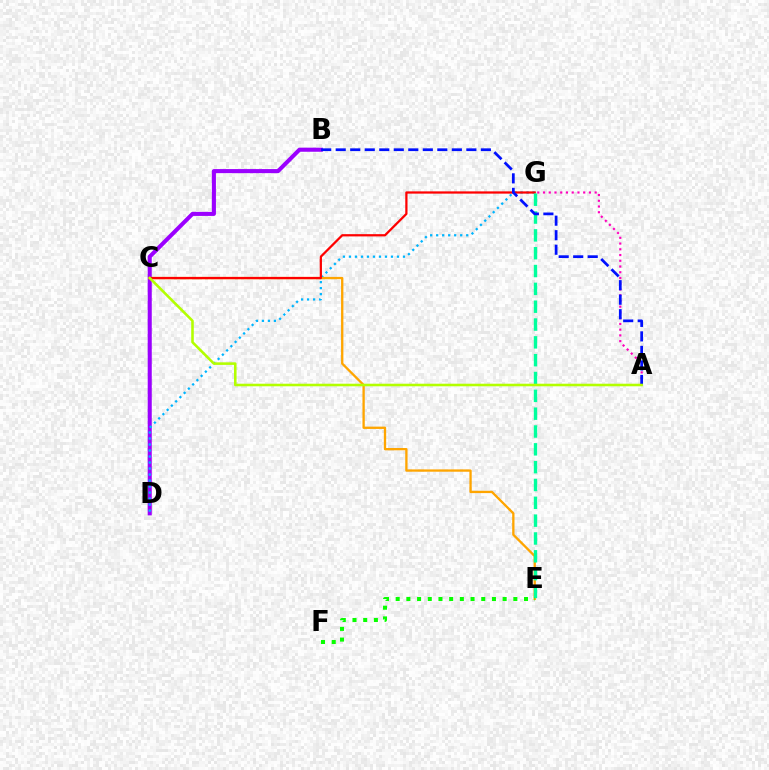{('A', 'G'): [{'color': '#ff00bd', 'line_style': 'dotted', 'thickness': 1.56}], ('B', 'D'): [{'color': '#9b00ff', 'line_style': 'solid', 'thickness': 2.93}], ('D', 'G'): [{'color': '#00b5ff', 'line_style': 'dotted', 'thickness': 1.63}], ('C', 'E'): [{'color': '#ffa500', 'line_style': 'solid', 'thickness': 1.67}], ('C', 'G'): [{'color': '#ff0000', 'line_style': 'solid', 'thickness': 1.62}], ('E', 'G'): [{'color': '#00ff9d', 'line_style': 'dashed', 'thickness': 2.42}], ('A', 'B'): [{'color': '#0010ff', 'line_style': 'dashed', 'thickness': 1.97}], ('A', 'C'): [{'color': '#b3ff00', 'line_style': 'solid', 'thickness': 1.85}], ('E', 'F'): [{'color': '#08ff00', 'line_style': 'dotted', 'thickness': 2.91}]}